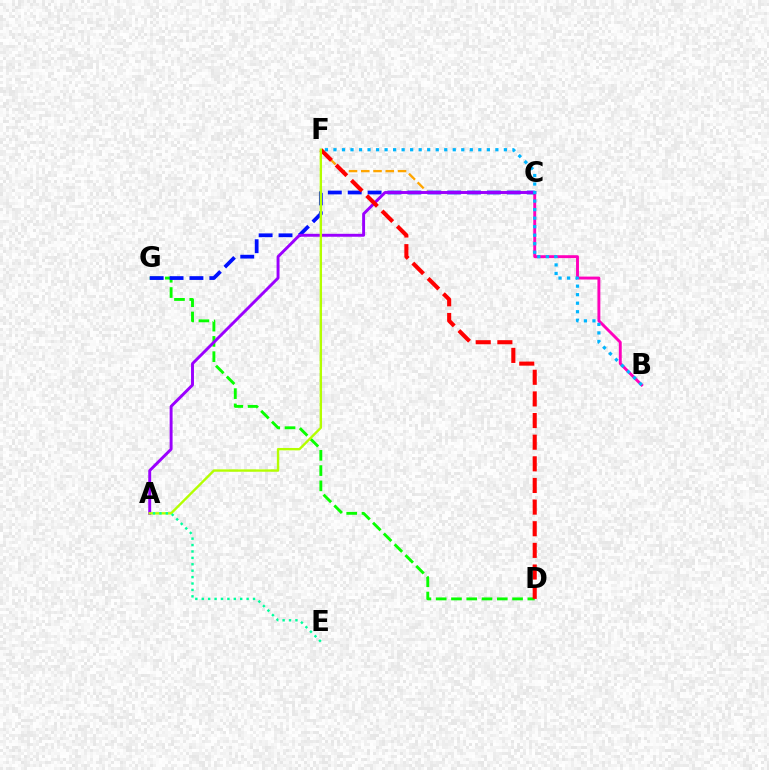{('D', 'G'): [{'color': '#08ff00', 'line_style': 'dashed', 'thickness': 2.07}], ('C', 'F'): [{'color': '#ffa500', 'line_style': 'dashed', 'thickness': 1.67}], ('B', 'C'): [{'color': '#ff00bd', 'line_style': 'solid', 'thickness': 2.09}], ('C', 'G'): [{'color': '#0010ff', 'line_style': 'dashed', 'thickness': 2.7}], ('A', 'C'): [{'color': '#9b00ff', 'line_style': 'solid', 'thickness': 2.11}], ('D', 'F'): [{'color': '#ff0000', 'line_style': 'dashed', 'thickness': 2.94}], ('A', 'F'): [{'color': '#b3ff00', 'line_style': 'solid', 'thickness': 1.71}], ('A', 'E'): [{'color': '#00ff9d', 'line_style': 'dotted', 'thickness': 1.74}], ('B', 'F'): [{'color': '#00b5ff', 'line_style': 'dotted', 'thickness': 2.32}]}